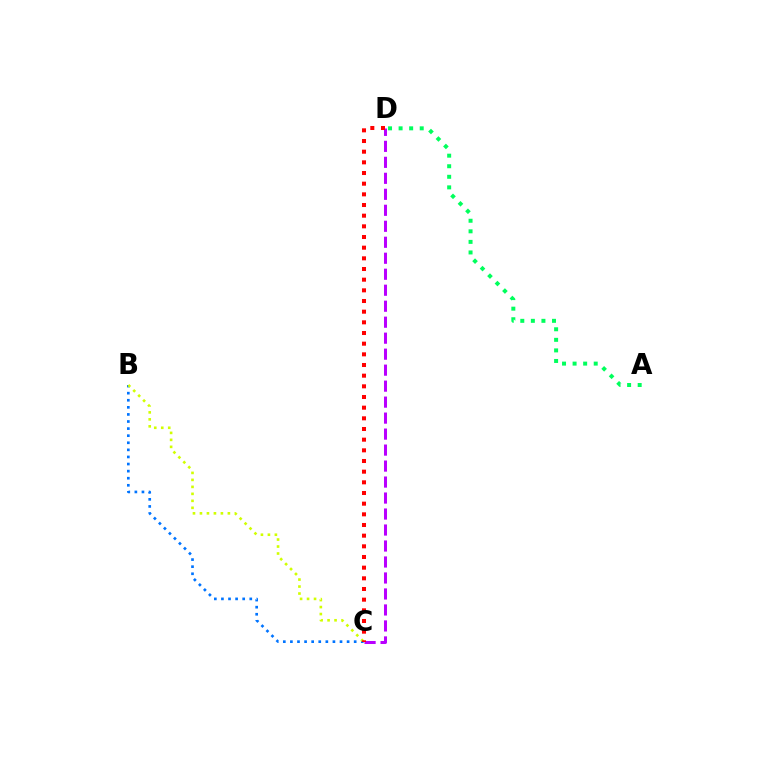{('A', 'D'): [{'color': '#00ff5c', 'line_style': 'dotted', 'thickness': 2.87}], ('B', 'C'): [{'color': '#0074ff', 'line_style': 'dotted', 'thickness': 1.93}, {'color': '#d1ff00', 'line_style': 'dotted', 'thickness': 1.9}], ('C', 'D'): [{'color': '#b900ff', 'line_style': 'dashed', 'thickness': 2.17}, {'color': '#ff0000', 'line_style': 'dotted', 'thickness': 2.9}]}